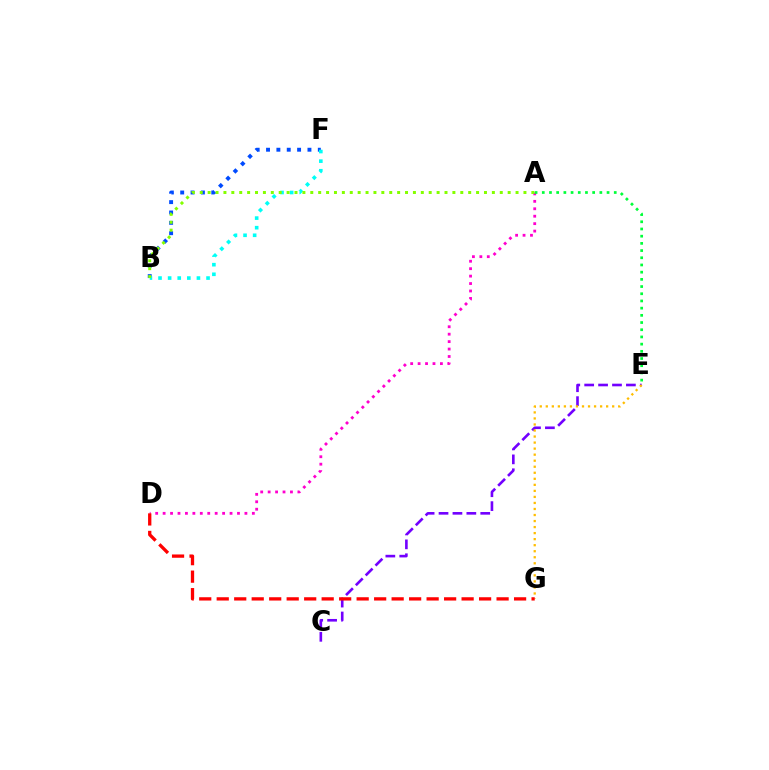{('C', 'E'): [{'color': '#7200ff', 'line_style': 'dashed', 'thickness': 1.89}], ('B', 'F'): [{'color': '#004bff', 'line_style': 'dotted', 'thickness': 2.81}, {'color': '#00fff6', 'line_style': 'dotted', 'thickness': 2.61}], ('A', 'D'): [{'color': '#ff00cf', 'line_style': 'dotted', 'thickness': 2.02}], ('A', 'E'): [{'color': '#00ff39', 'line_style': 'dotted', 'thickness': 1.96}], ('E', 'G'): [{'color': '#ffbd00', 'line_style': 'dotted', 'thickness': 1.64}], ('A', 'B'): [{'color': '#84ff00', 'line_style': 'dotted', 'thickness': 2.15}], ('D', 'G'): [{'color': '#ff0000', 'line_style': 'dashed', 'thickness': 2.38}]}